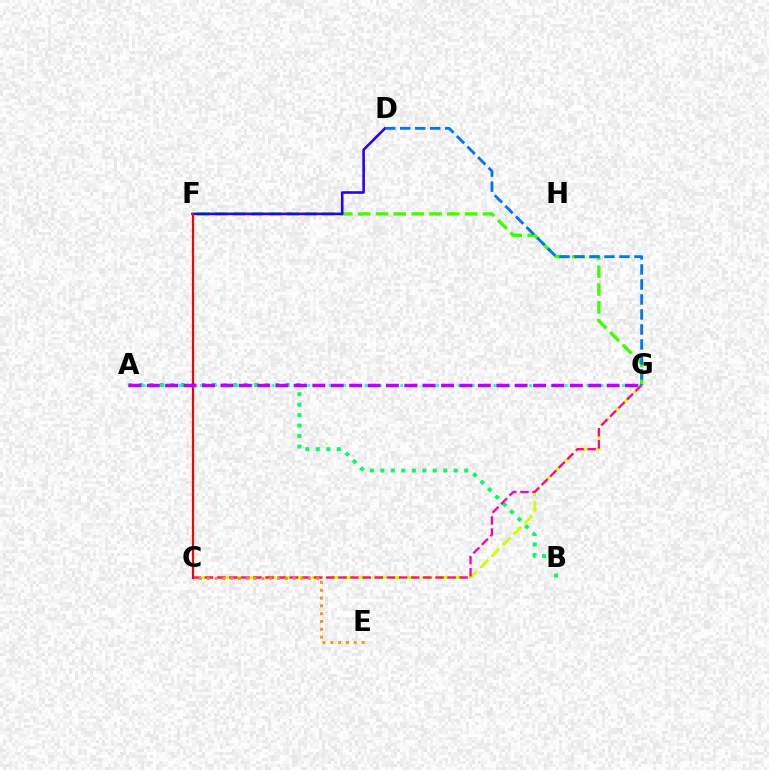{('F', 'G'): [{'color': '#3dff00', 'line_style': 'dashed', 'thickness': 2.42}], ('D', 'F'): [{'color': '#2500ff', 'line_style': 'solid', 'thickness': 1.86}], ('C', 'G'): [{'color': '#d1ff00', 'line_style': 'dashed', 'thickness': 2.13}, {'color': '#ff00ac', 'line_style': 'dashed', 'thickness': 1.65}], ('A', 'B'): [{'color': '#00ff5c', 'line_style': 'dotted', 'thickness': 2.85}], ('C', 'E'): [{'color': '#ff9400', 'line_style': 'dotted', 'thickness': 2.12}], ('A', 'G'): [{'color': '#00fff6', 'line_style': 'dotted', 'thickness': 1.94}, {'color': '#b900ff', 'line_style': 'dashed', 'thickness': 2.5}], ('C', 'F'): [{'color': '#ff0000', 'line_style': 'solid', 'thickness': 1.57}], ('D', 'G'): [{'color': '#0074ff', 'line_style': 'dashed', 'thickness': 2.04}]}